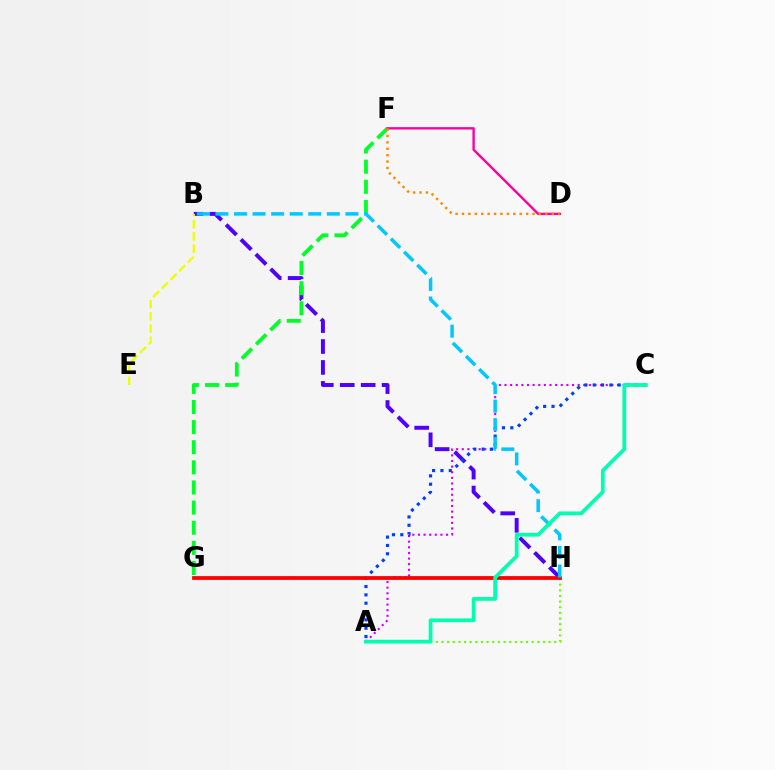{('A', 'C'): [{'color': '#d600ff', 'line_style': 'dotted', 'thickness': 1.53}, {'color': '#003fff', 'line_style': 'dotted', 'thickness': 2.27}, {'color': '#00ffaf', 'line_style': 'solid', 'thickness': 2.71}], ('B', 'H'): [{'color': '#4f00ff', 'line_style': 'dashed', 'thickness': 2.84}, {'color': '#00c7ff', 'line_style': 'dashed', 'thickness': 2.52}], ('F', 'G'): [{'color': '#00ff27', 'line_style': 'dashed', 'thickness': 2.73}], ('A', 'H'): [{'color': '#66ff00', 'line_style': 'dotted', 'thickness': 1.53}], ('D', 'F'): [{'color': '#ff00a0', 'line_style': 'solid', 'thickness': 1.72}, {'color': '#ff8800', 'line_style': 'dotted', 'thickness': 1.74}], ('B', 'E'): [{'color': '#eeff00', 'line_style': 'dashed', 'thickness': 1.66}], ('G', 'H'): [{'color': '#ff0000', 'line_style': 'solid', 'thickness': 2.72}]}